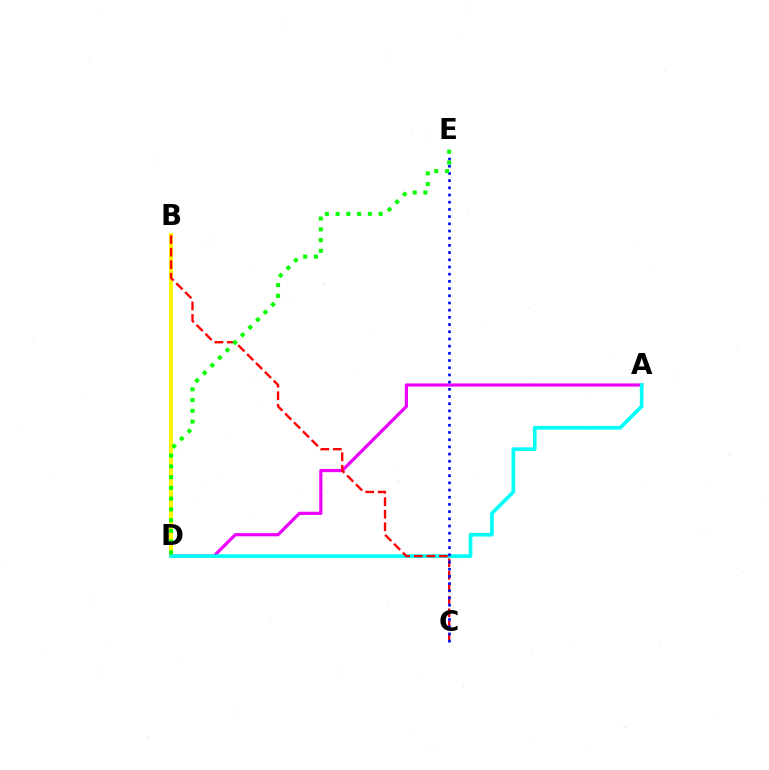{('A', 'D'): [{'color': '#ee00ff', 'line_style': 'solid', 'thickness': 2.3}, {'color': '#00fff6', 'line_style': 'solid', 'thickness': 2.64}], ('B', 'D'): [{'color': '#fcf500', 'line_style': 'solid', 'thickness': 2.83}], ('B', 'C'): [{'color': '#ff0000', 'line_style': 'dashed', 'thickness': 1.7}], ('C', 'E'): [{'color': '#0010ff', 'line_style': 'dotted', 'thickness': 1.96}], ('D', 'E'): [{'color': '#08ff00', 'line_style': 'dotted', 'thickness': 2.92}]}